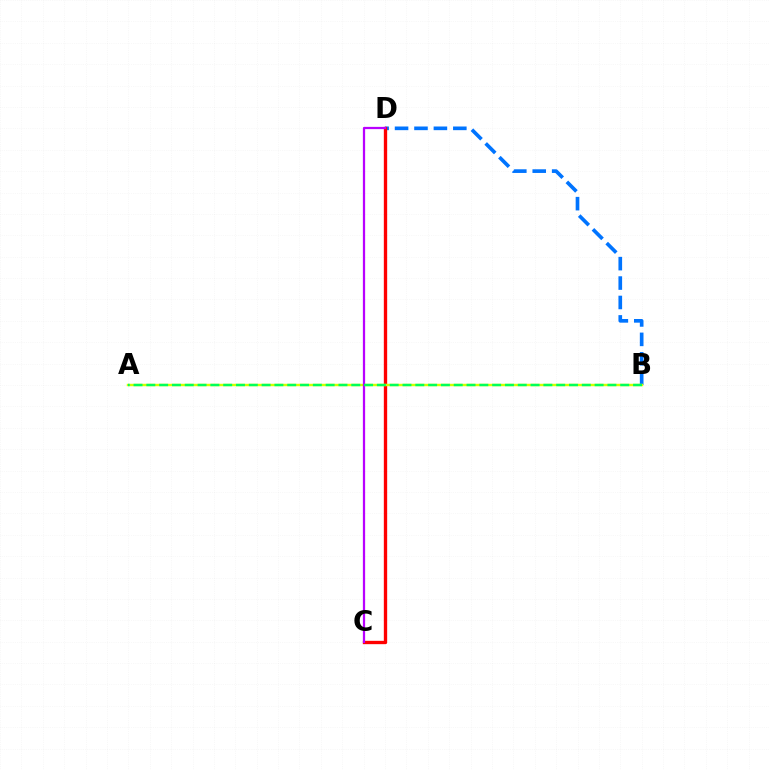{('B', 'D'): [{'color': '#0074ff', 'line_style': 'dashed', 'thickness': 2.64}], ('C', 'D'): [{'color': '#ff0000', 'line_style': 'solid', 'thickness': 2.4}, {'color': '#b900ff', 'line_style': 'solid', 'thickness': 1.62}], ('A', 'B'): [{'color': '#d1ff00', 'line_style': 'solid', 'thickness': 1.76}, {'color': '#00ff5c', 'line_style': 'dashed', 'thickness': 1.74}]}